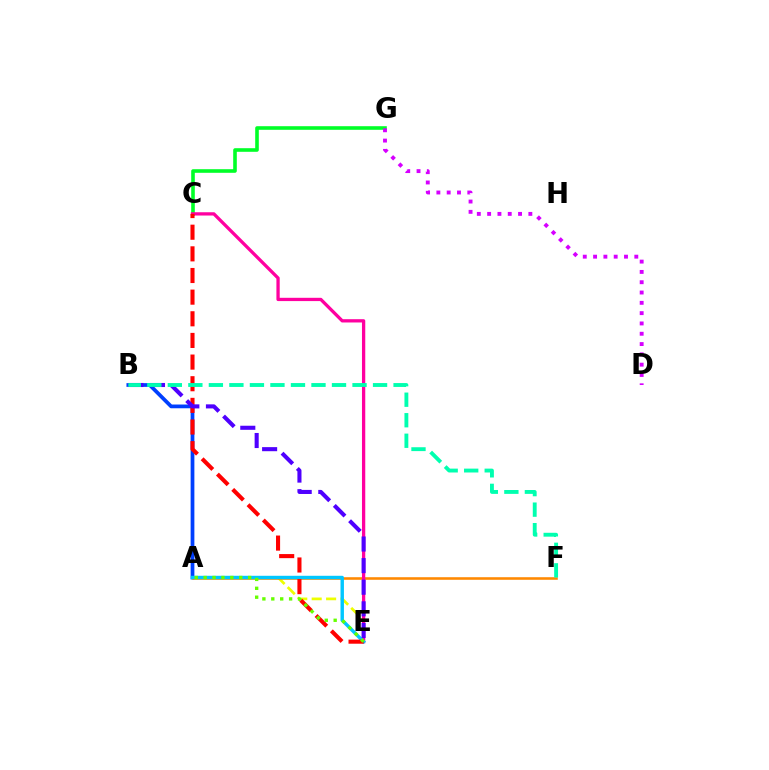{('A', 'E'): [{'color': '#eeff00', 'line_style': 'dashed', 'thickness': 1.96}, {'color': '#00c7ff', 'line_style': 'solid', 'thickness': 2.46}, {'color': '#66ff00', 'line_style': 'dotted', 'thickness': 2.42}], ('A', 'B'): [{'color': '#003fff', 'line_style': 'solid', 'thickness': 2.7}], ('A', 'F'): [{'color': '#ff8800', 'line_style': 'solid', 'thickness': 1.85}], ('C', 'G'): [{'color': '#00ff27', 'line_style': 'solid', 'thickness': 2.59}], ('C', 'E'): [{'color': '#ff00a0', 'line_style': 'solid', 'thickness': 2.36}, {'color': '#ff0000', 'line_style': 'dashed', 'thickness': 2.94}], ('D', 'G'): [{'color': '#d600ff', 'line_style': 'dotted', 'thickness': 2.8}], ('B', 'E'): [{'color': '#4f00ff', 'line_style': 'dashed', 'thickness': 2.94}], ('B', 'F'): [{'color': '#00ffaf', 'line_style': 'dashed', 'thickness': 2.79}]}